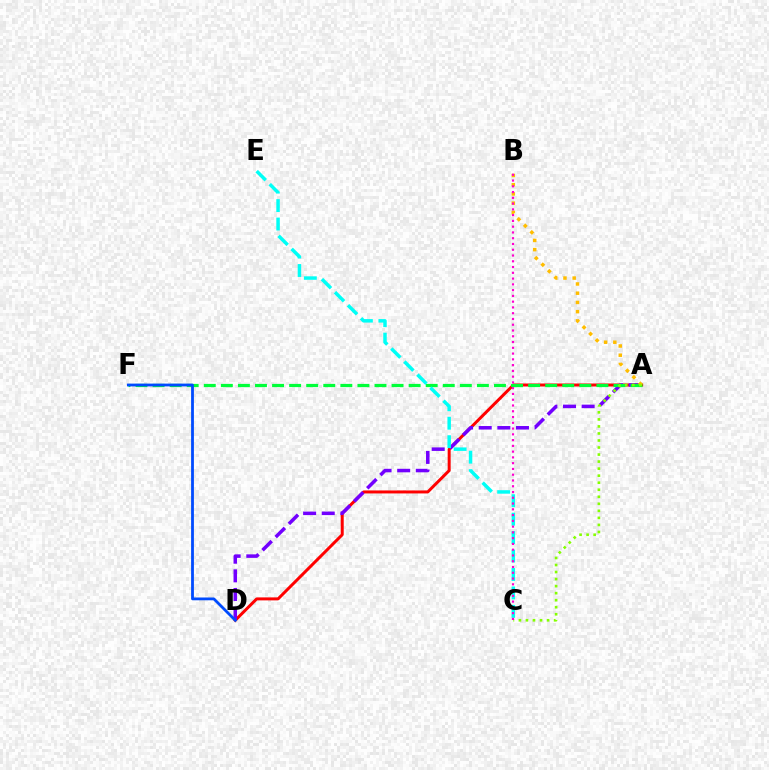{('A', 'D'): [{'color': '#ff0000', 'line_style': 'solid', 'thickness': 2.15}, {'color': '#7200ff', 'line_style': 'dashed', 'thickness': 2.53}], ('A', 'F'): [{'color': '#00ff39', 'line_style': 'dashed', 'thickness': 2.32}], ('A', 'B'): [{'color': '#ffbd00', 'line_style': 'dotted', 'thickness': 2.51}], ('D', 'F'): [{'color': '#004bff', 'line_style': 'solid', 'thickness': 2.01}], ('C', 'E'): [{'color': '#00fff6', 'line_style': 'dashed', 'thickness': 2.51}], ('A', 'C'): [{'color': '#84ff00', 'line_style': 'dotted', 'thickness': 1.91}], ('B', 'C'): [{'color': '#ff00cf', 'line_style': 'dotted', 'thickness': 1.57}]}